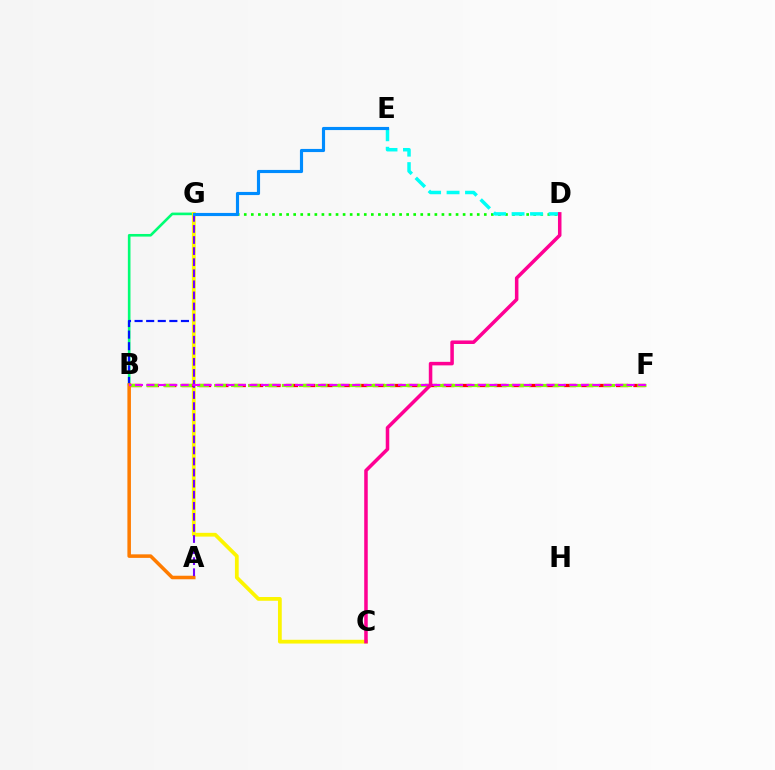{('D', 'G'): [{'color': '#08ff00', 'line_style': 'dotted', 'thickness': 1.92}], ('B', 'G'): [{'color': '#00ff74', 'line_style': 'solid', 'thickness': 1.89}, {'color': '#0010ff', 'line_style': 'dashed', 'thickness': 1.57}], ('C', 'G'): [{'color': '#fcf500', 'line_style': 'solid', 'thickness': 2.71}], ('B', 'F'): [{'color': '#ff0000', 'line_style': 'dashed', 'thickness': 2.36}, {'color': '#84ff00', 'line_style': 'dashed', 'thickness': 2.3}, {'color': '#ee00ff', 'line_style': 'dashed', 'thickness': 1.55}], ('D', 'E'): [{'color': '#00fff6', 'line_style': 'dashed', 'thickness': 2.51}], ('A', 'B'): [{'color': '#ff7c00', 'line_style': 'solid', 'thickness': 2.55}], ('A', 'G'): [{'color': '#7200ff', 'line_style': 'dashed', 'thickness': 1.5}], ('E', 'G'): [{'color': '#008cff', 'line_style': 'solid', 'thickness': 2.26}], ('C', 'D'): [{'color': '#ff0094', 'line_style': 'solid', 'thickness': 2.54}]}